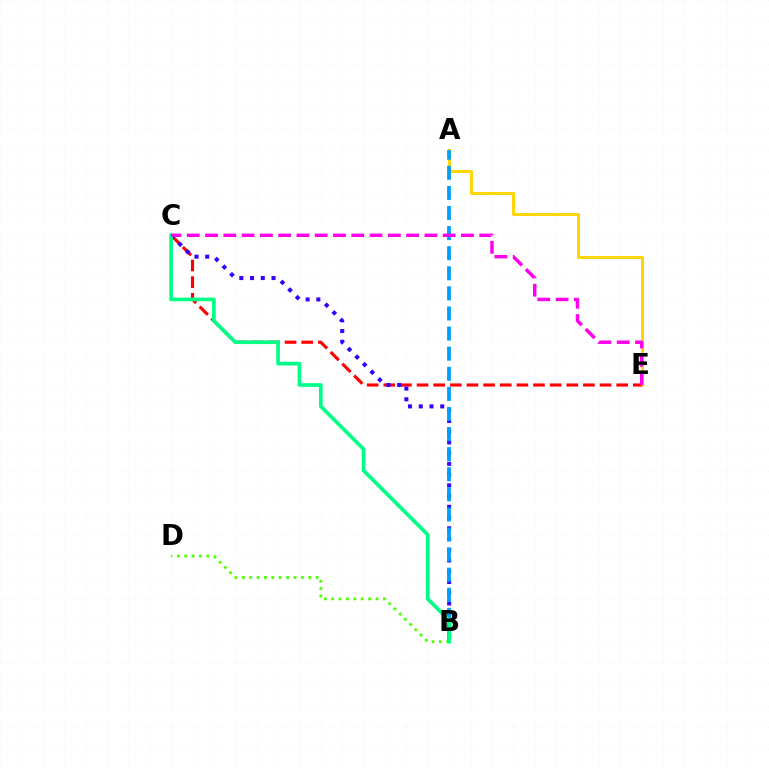{('A', 'E'): [{'color': '#ffd500', 'line_style': 'solid', 'thickness': 2.12}], ('C', 'E'): [{'color': '#ff0000', 'line_style': 'dashed', 'thickness': 2.26}, {'color': '#ff00ed', 'line_style': 'dashed', 'thickness': 2.48}], ('B', 'D'): [{'color': '#4fff00', 'line_style': 'dotted', 'thickness': 2.01}], ('B', 'C'): [{'color': '#3700ff', 'line_style': 'dotted', 'thickness': 2.92}, {'color': '#00ff86', 'line_style': 'solid', 'thickness': 2.65}], ('A', 'B'): [{'color': '#009eff', 'line_style': 'dashed', 'thickness': 2.73}]}